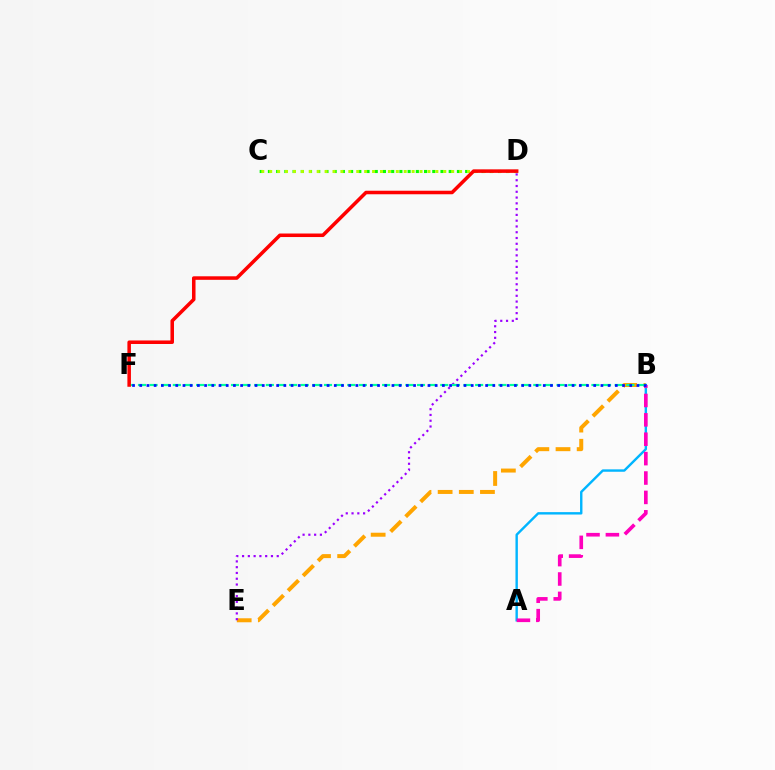{('B', 'E'): [{'color': '#ffa500', 'line_style': 'dashed', 'thickness': 2.87}], ('A', 'B'): [{'color': '#00b5ff', 'line_style': 'solid', 'thickness': 1.73}, {'color': '#ff00bd', 'line_style': 'dashed', 'thickness': 2.63}], ('D', 'E'): [{'color': '#9b00ff', 'line_style': 'dotted', 'thickness': 1.57}], ('B', 'F'): [{'color': '#00ff9d', 'line_style': 'dashed', 'thickness': 1.58}, {'color': '#0010ff', 'line_style': 'dotted', 'thickness': 1.96}], ('C', 'D'): [{'color': '#08ff00', 'line_style': 'dotted', 'thickness': 2.23}, {'color': '#b3ff00', 'line_style': 'dotted', 'thickness': 2.15}], ('D', 'F'): [{'color': '#ff0000', 'line_style': 'solid', 'thickness': 2.54}]}